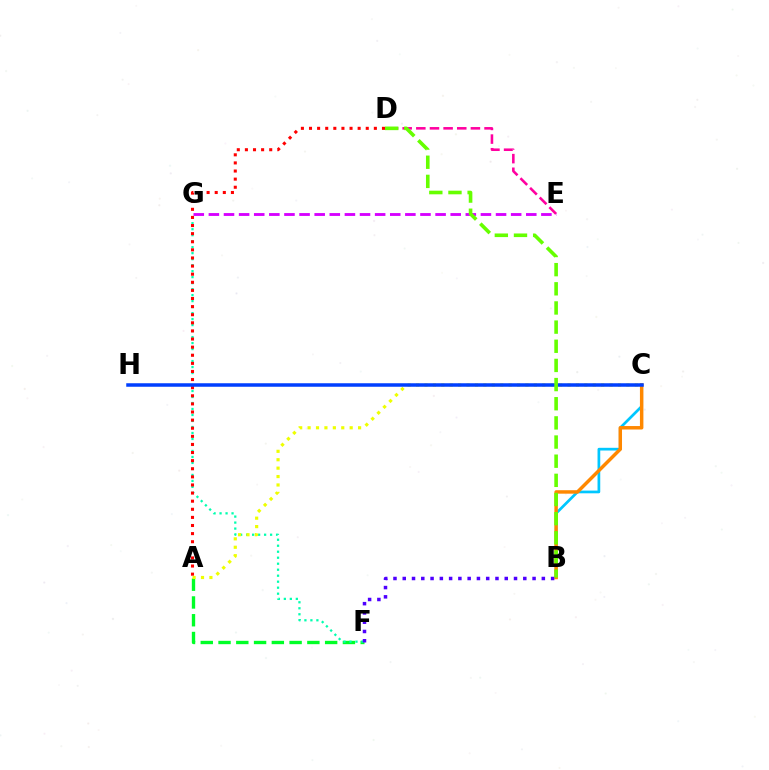{('A', 'F'): [{'color': '#00ff27', 'line_style': 'dashed', 'thickness': 2.41}], ('F', 'G'): [{'color': '#00ffaf', 'line_style': 'dotted', 'thickness': 1.63}], ('D', 'E'): [{'color': '#ff00a0', 'line_style': 'dashed', 'thickness': 1.85}], ('B', 'C'): [{'color': '#00c7ff', 'line_style': 'solid', 'thickness': 1.96}, {'color': '#ff8800', 'line_style': 'solid', 'thickness': 2.5}], ('E', 'G'): [{'color': '#d600ff', 'line_style': 'dashed', 'thickness': 2.05}], ('A', 'D'): [{'color': '#ff0000', 'line_style': 'dotted', 'thickness': 2.2}], ('A', 'C'): [{'color': '#eeff00', 'line_style': 'dotted', 'thickness': 2.29}], ('C', 'H'): [{'color': '#003fff', 'line_style': 'solid', 'thickness': 2.53}], ('B', 'F'): [{'color': '#4f00ff', 'line_style': 'dotted', 'thickness': 2.52}], ('B', 'D'): [{'color': '#66ff00', 'line_style': 'dashed', 'thickness': 2.6}]}